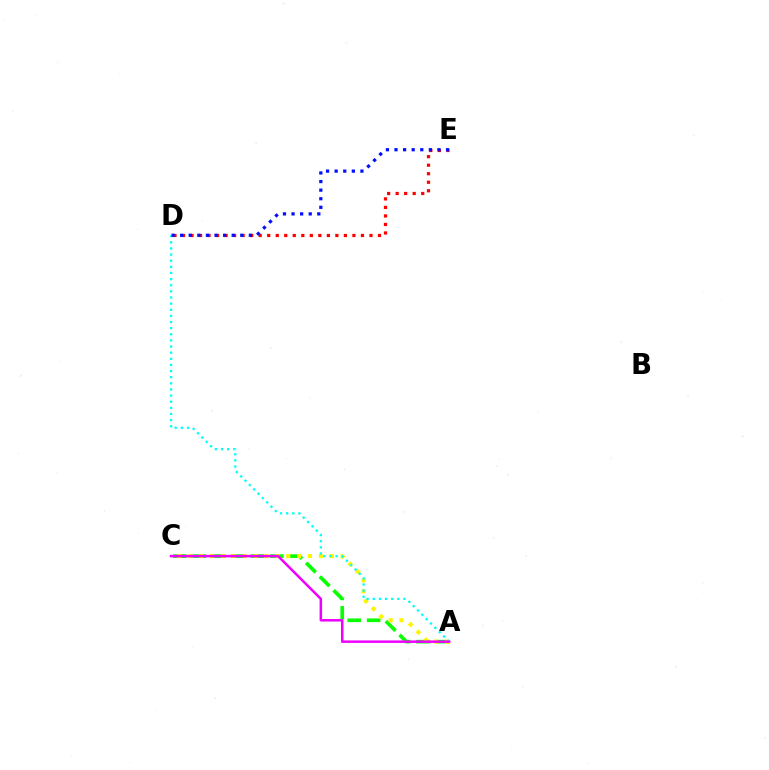{('D', 'E'): [{'color': '#ff0000', 'line_style': 'dotted', 'thickness': 2.32}, {'color': '#0010ff', 'line_style': 'dotted', 'thickness': 2.33}], ('A', 'C'): [{'color': '#08ff00', 'line_style': 'dashed', 'thickness': 2.64}, {'color': '#fcf500', 'line_style': 'dotted', 'thickness': 2.96}, {'color': '#ee00ff', 'line_style': 'solid', 'thickness': 1.8}], ('A', 'D'): [{'color': '#00fff6', 'line_style': 'dotted', 'thickness': 1.67}]}